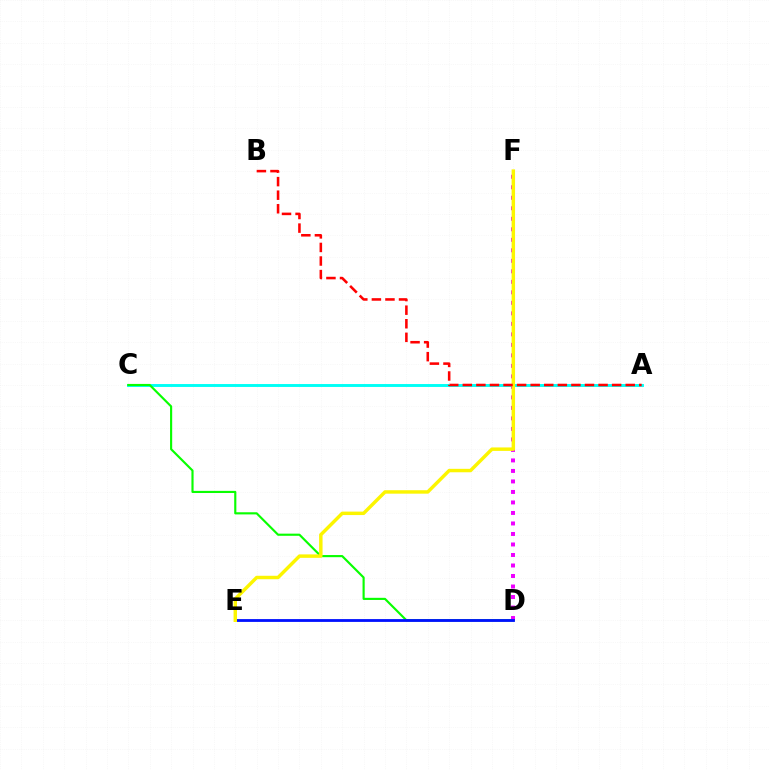{('A', 'C'): [{'color': '#00fff6', 'line_style': 'solid', 'thickness': 2.1}], ('C', 'D'): [{'color': '#08ff00', 'line_style': 'solid', 'thickness': 1.54}], ('D', 'F'): [{'color': '#ee00ff', 'line_style': 'dotted', 'thickness': 2.85}], ('D', 'E'): [{'color': '#0010ff', 'line_style': 'solid', 'thickness': 2.03}], ('E', 'F'): [{'color': '#fcf500', 'line_style': 'solid', 'thickness': 2.48}], ('A', 'B'): [{'color': '#ff0000', 'line_style': 'dashed', 'thickness': 1.84}]}